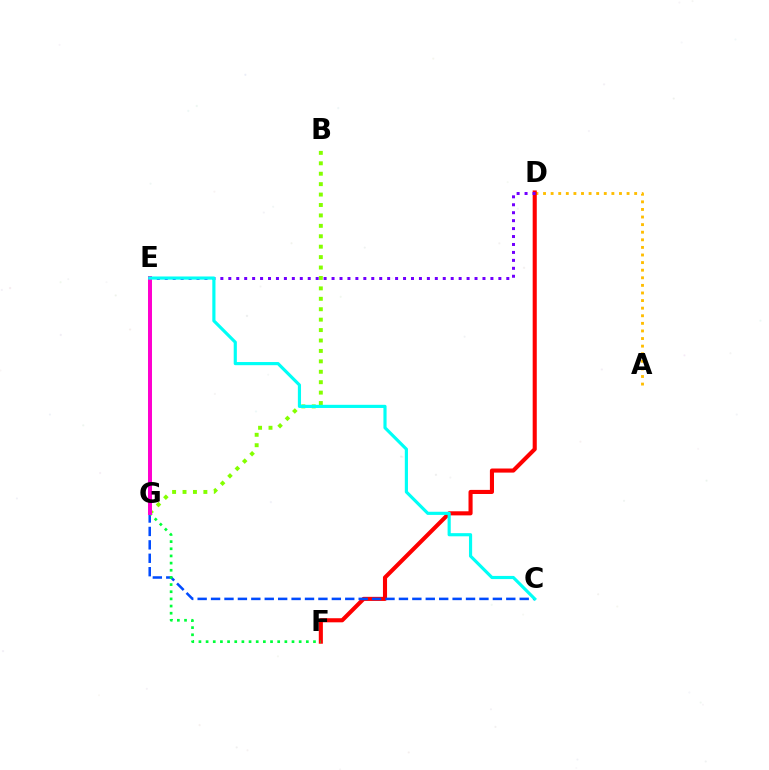{('A', 'D'): [{'color': '#ffbd00', 'line_style': 'dotted', 'thickness': 2.06}], ('D', 'F'): [{'color': '#ff0000', 'line_style': 'solid', 'thickness': 2.95}], ('C', 'G'): [{'color': '#004bff', 'line_style': 'dashed', 'thickness': 1.82}], ('F', 'G'): [{'color': '#00ff39', 'line_style': 'dotted', 'thickness': 1.95}], ('B', 'G'): [{'color': '#84ff00', 'line_style': 'dotted', 'thickness': 2.83}], ('D', 'E'): [{'color': '#7200ff', 'line_style': 'dotted', 'thickness': 2.16}], ('E', 'G'): [{'color': '#ff00cf', 'line_style': 'solid', 'thickness': 2.87}], ('C', 'E'): [{'color': '#00fff6', 'line_style': 'solid', 'thickness': 2.27}]}